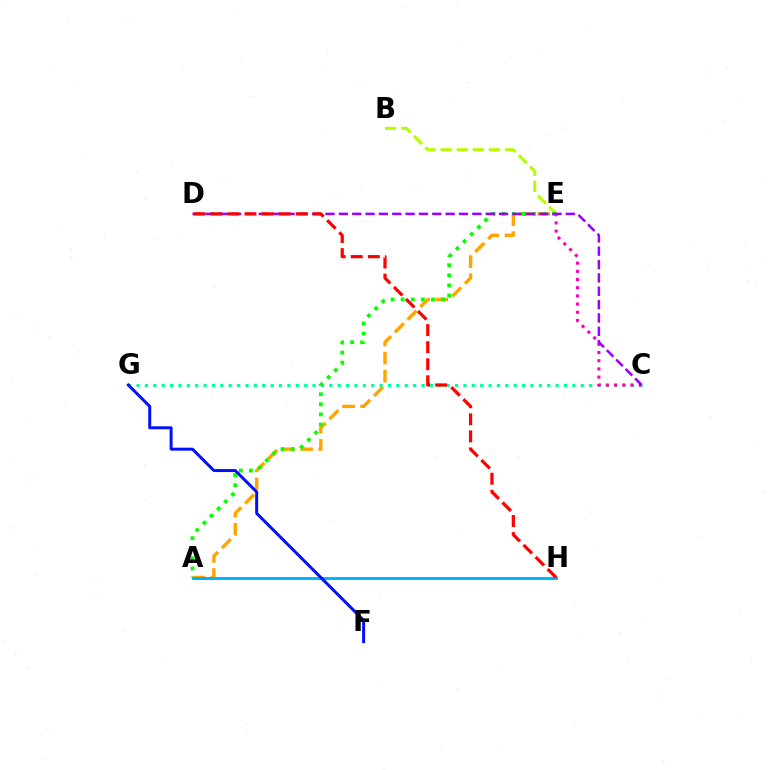{('C', 'G'): [{'color': '#00ff9d', 'line_style': 'dotted', 'thickness': 2.28}], ('A', 'E'): [{'color': '#ffa500', 'line_style': 'dashed', 'thickness': 2.45}, {'color': '#08ff00', 'line_style': 'dotted', 'thickness': 2.74}], ('A', 'H'): [{'color': '#00b5ff', 'line_style': 'solid', 'thickness': 2.15}], ('B', 'E'): [{'color': '#b3ff00', 'line_style': 'dashed', 'thickness': 2.19}], ('C', 'E'): [{'color': '#ff00bd', 'line_style': 'dotted', 'thickness': 2.22}], ('F', 'G'): [{'color': '#0010ff', 'line_style': 'solid', 'thickness': 2.14}], ('C', 'D'): [{'color': '#9b00ff', 'line_style': 'dashed', 'thickness': 1.81}], ('D', 'H'): [{'color': '#ff0000', 'line_style': 'dashed', 'thickness': 2.32}]}